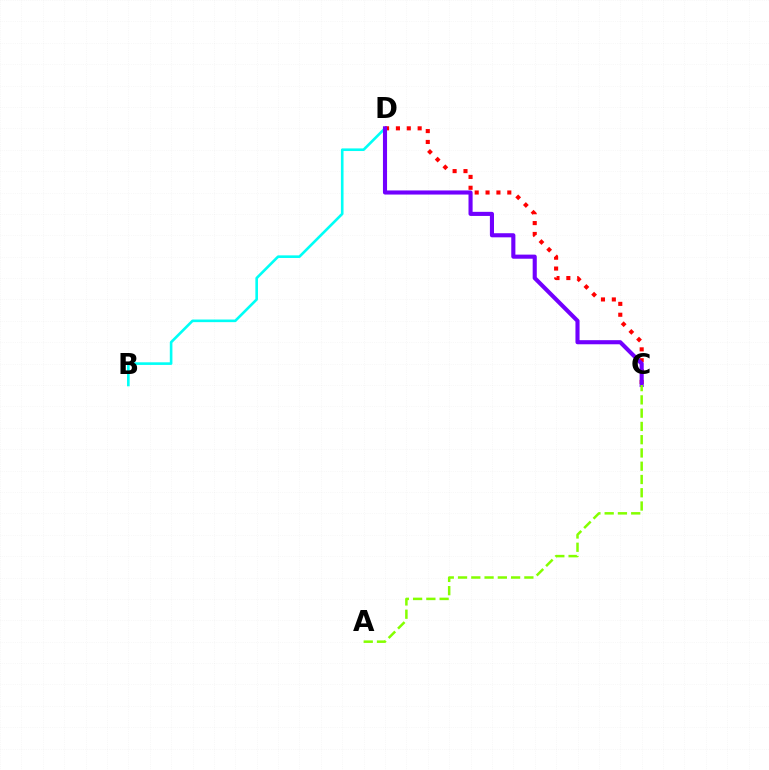{('B', 'D'): [{'color': '#00fff6', 'line_style': 'solid', 'thickness': 1.89}], ('C', 'D'): [{'color': '#ff0000', 'line_style': 'dotted', 'thickness': 2.95}, {'color': '#7200ff', 'line_style': 'solid', 'thickness': 2.95}], ('A', 'C'): [{'color': '#84ff00', 'line_style': 'dashed', 'thickness': 1.8}]}